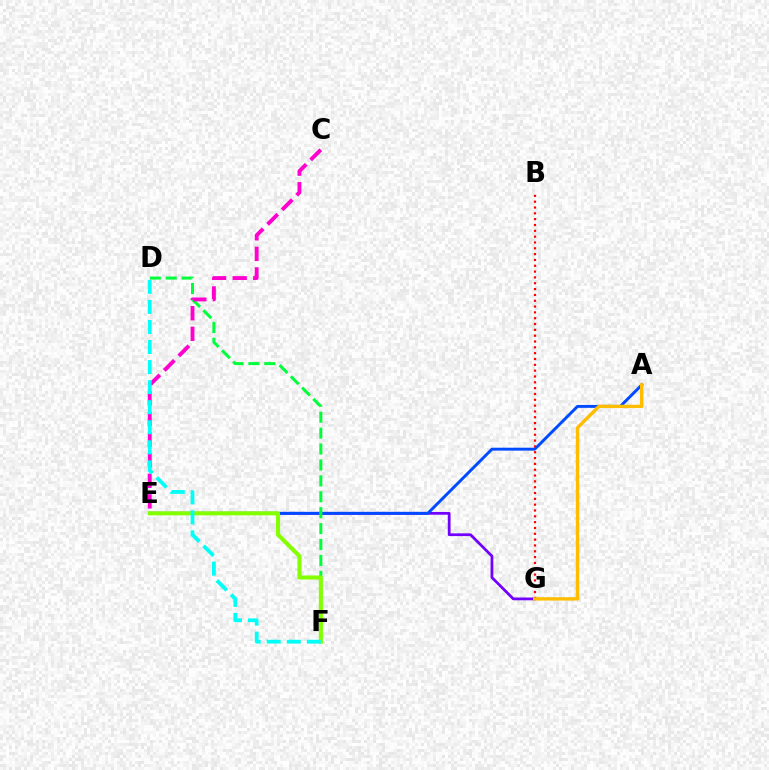{('E', 'G'): [{'color': '#7200ff', 'line_style': 'solid', 'thickness': 1.99}], ('A', 'E'): [{'color': '#004bff', 'line_style': 'solid', 'thickness': 2.1}], ('D', 'F'): [{'color': '#00ff39', 'line_style': 'dashed', 'thickness': 2.16}, {'color': '#00fff6', 'line_style': 'dashed', 'thickness': 2.72}], ('C', 'E'): [{'color': '#ff00cf', 'line_style': 'dashed', 'thickness': 2.8}], ('E', 'F'): [{'color': '#84ff00', 'line_style': 'solid', 'thickness': 2.9}], ('B', 'G'): [{'color': '#ff0000', 'line_style': 'dotted', 'thickness': 1.58}], ('A', 'G'): [{'color': '#ffbd00', 'line_style': 'solid', 'thickness': 2.43}]}